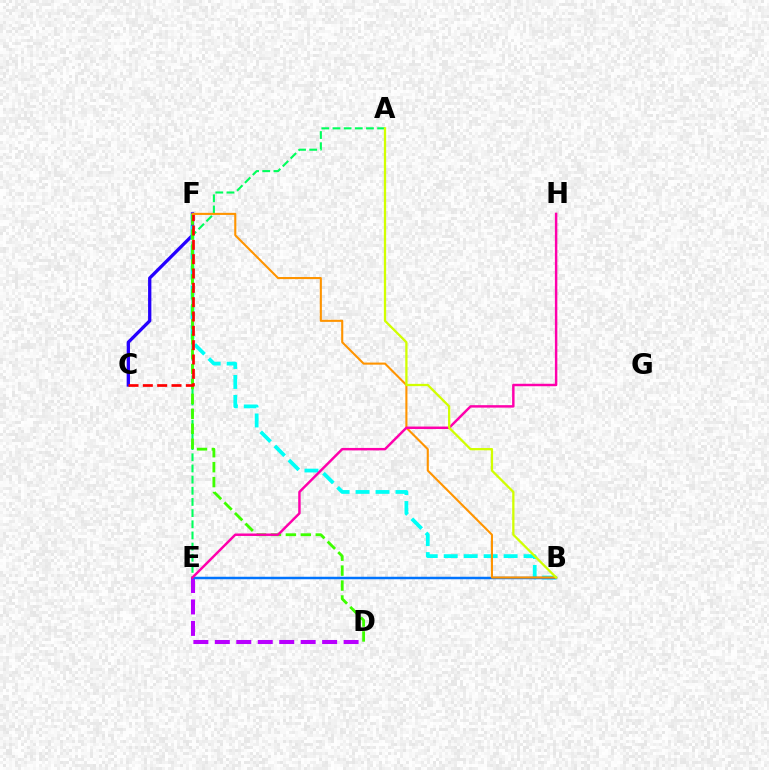{('C', 'F'): [{'color': '#2500ff', 'line_style': 'solid', 'thickness': 2.37}, {'color': '#ff0000', 'line_style': 'dashed', 'thickness': 1.95}], ('B', 'F'): [{'color': '#00fff6', 'line_style': 'dashed', 'thickness': 2.71}, {'color': '#ff9400', 'line_style': 'solid', 'thickness': 1.51}], ('A', 'E'): [{'color': '#00ff5c', 'line_style': 'dashed', 'thickness': 1.52}], ('D', 'E'): [{'color': '#b900ff', 'line_style': 'dashed', 'thickness': 2.92}], ('B', 'E'): [{'color': '#0074ff', 'line_style': 'solid', 'thickness': 1.78}], ('D', 'F'): [{'color': '#3dff00', 'line_style': 'dashed', 'thickness': 2.03}], ('E', 'H'): [{'color': '#ff00ac', 'line_style': 'solid', 'thickness': 1.77}], ('A', 'B'): [{'color': '#d1ff00', 'line_style': 'solid', 'thickness': 1.64}]}